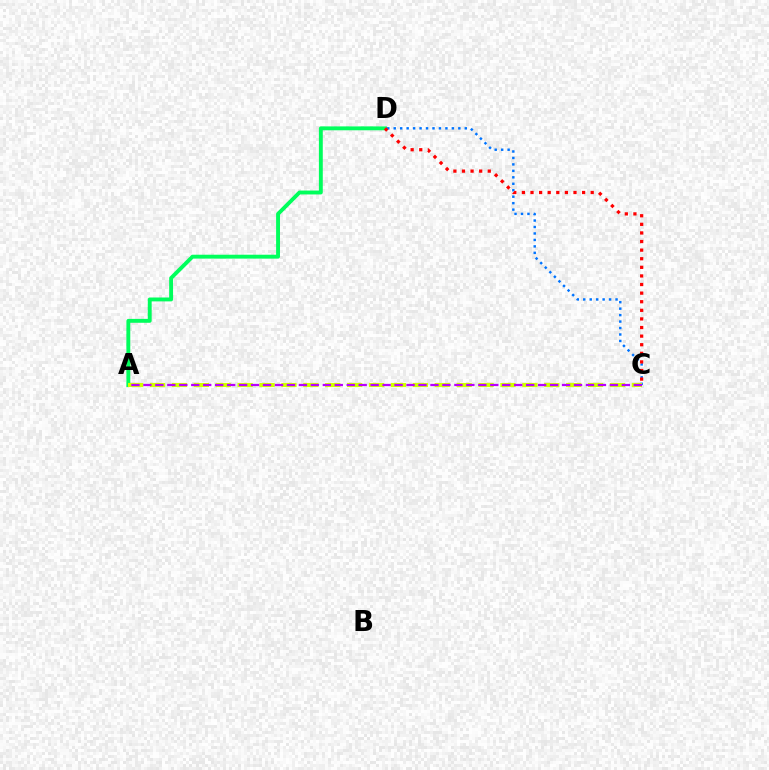{('A', 'D'): [{'color': '#00ff5c', 'line_style': 'solid', 'thickness': 2.8}], ('C', 'D'): [{'color': '#0074ff', 'line_style': 'dotted', 'thickness': 1.76}, {'color': '#ff0000', 'line_style': 'dotted', 'thickness': 2.34}], ('A', 'C'): [{'color': '#d1ff00', 'line_style': 'dashed', 'thickness': 2.98}, {'color': '#b900ff', 'line_style': 'dashed', 'thickness': 1.62}]}